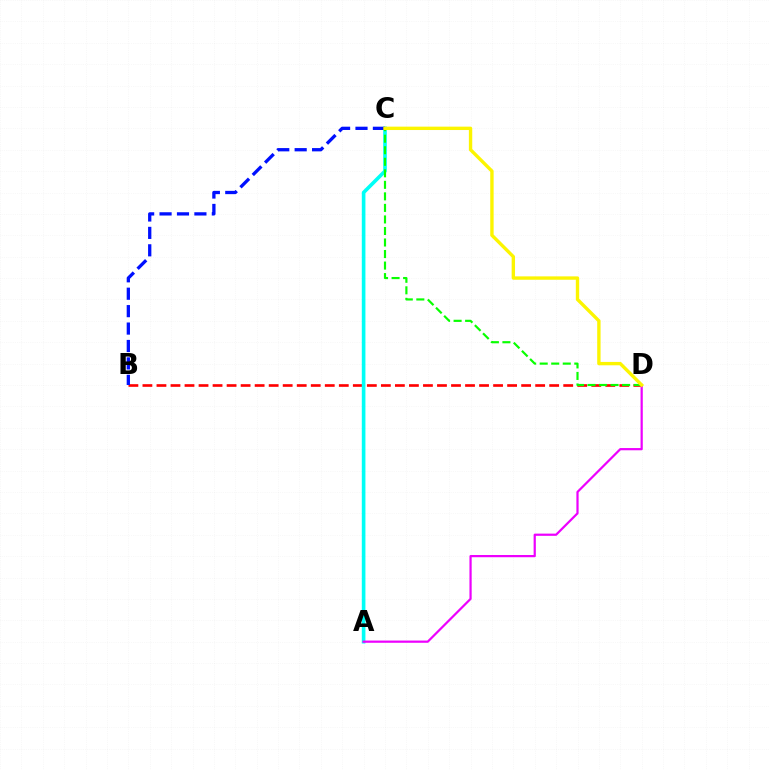{('B', 'D'): [{'color': '#ff0000', 'line_style': 'dashed', 'thickness': 1.91}], ('A', 'C'): [{'color': '#00fff6', 'line_style': 'solid', 'thickness': 2.61}], ('B', 'C'): [{'color': '#0010ff', 'line_style': 'dashed', 'thickness': 2.37}], ('A', 'D'): [{'color': '#ee00ff', 'line_style': 'solid', 'thickness': 1.6}], ('C', 'D'): [{'color': '#08ff00', 'line_style': 'dashed', 'thickness': 1.57}, {'color': '#fcf500', 'line_style': 'solid', 'thickness': 2.43}]}